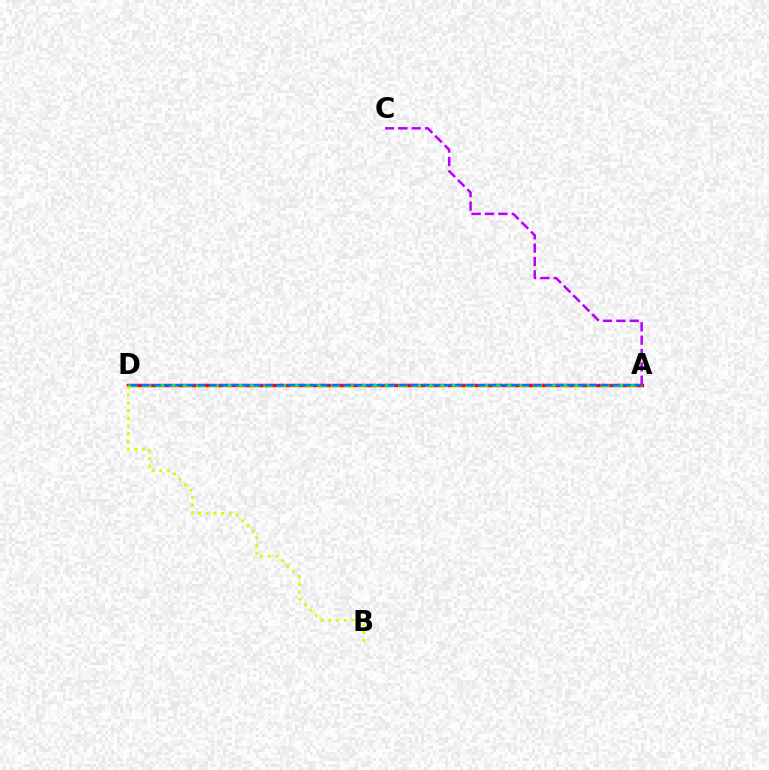{('A', 'D'): [{'color': '#ff0000', 'line_style': 'solid', 'thickness': 2.47}, {'color': '#00ff5c', 'line_style': 'dashed', 'thickness': 1.83}, {'color': '#0074ff', 'line_style': 'dashed', 'thickness': 1.52}], ('B', 'D'): [{'color': '#d1ff00', 'line_style': 'dotted', 'thickness': 2.09}], ('A', 'C'): [{'color': '#b900ff', 'line_style': 'dashed', 'thickness': 1.82}]}